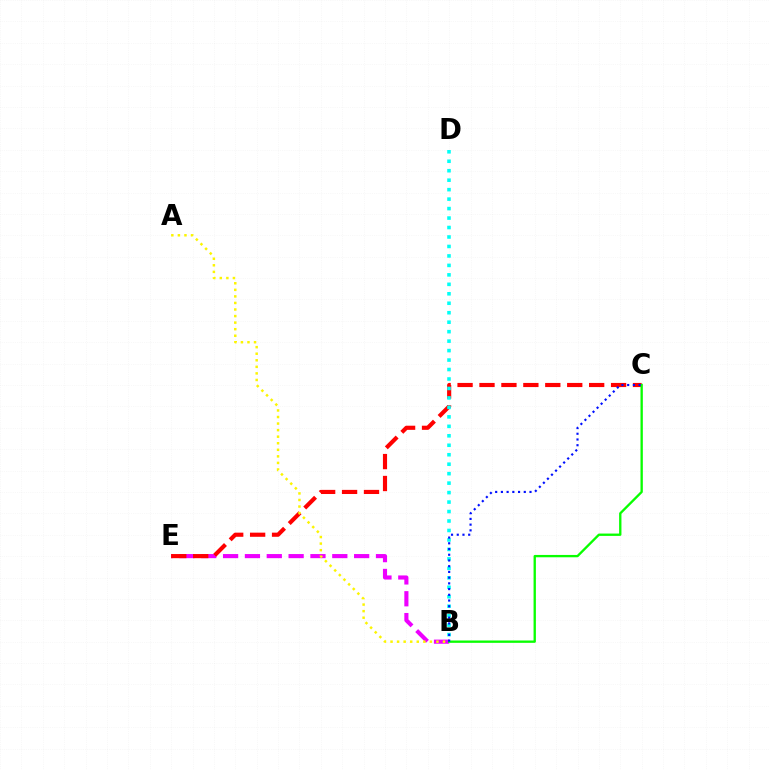{('B', 'E'): [{'color': '#ee00ff', 'line_style': 'dashed', 'thickness': 2.97}], ('C', 'E'): [{'color': '#ff0000', 'line_style': 'dashed', 'thickness': 2.98}], ('B', 'D'): [{'color': '#00fff6', 'line_style': 'dotted', 'thickness': 2.57}], ('A', 'B'): [{'color': '#fcf500', 'line_style': 'dotted', 'thickness': 1.78}], ('B', 'C'): [{'color': '#08ff00', 'line_style': 'solid', 'thickness': 1.68}, {'color': '#0010ff', 'line_style': 'dotted', 'thickness': 1.55}]}